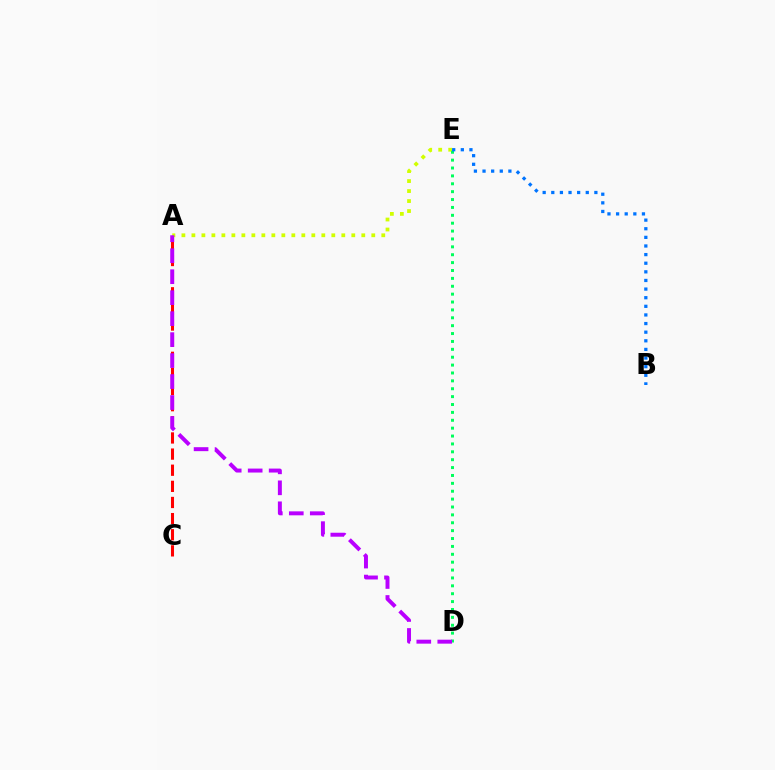{('A', 'E'): [{'color': '#d1ff00', 'line_style': 'dotted', 'thickness': 2.72}], ('D', 'E'): [{'color': '#00ff5c', 'line_style': 'dotted', 'thickness': 2.14}], ('A', 'C'): [{'color': '#ff0000', 'line_style': 'dashed', 'thickness': 2.19}], ('B', 'E'): [{'color': '#0074ff', 'line_style': 'dotted', 'thickness': 2.34}], ('A', 'D'): [{'color': '#b900ff', 'line_style': 'dashed', 'thickness': 2.85}]}